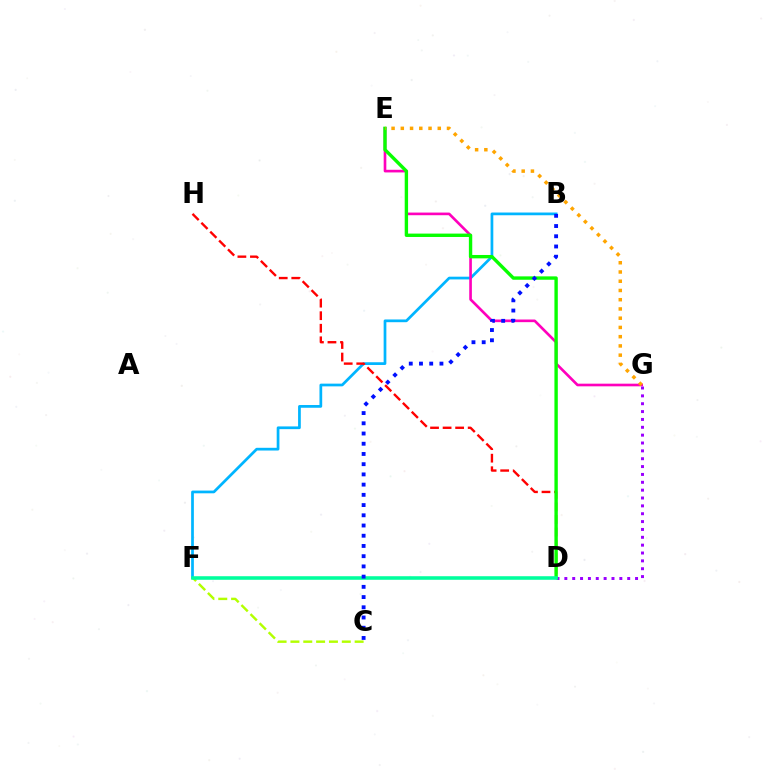{('B', 'F'): [{'color': '#00b5ff', 'line_style': 'solid', 'thickness': 1.97}], ('D', 'G'): [{'color': '#9b00ff', 'line_style': 'dotted', 'thickness': 2.13}], ('C', 'F'): [{'color': '#b3ff00', 'line_style': 'dashed', 'thickness': 1.74}], ('D', 'H'): [{'color': '#ff0000', 'line_style': 'dashed', 'thickness': 1.7}], ('E', 'G'): [{'color': '#ff00bd', 'line_style': 'solid', 'thickness': 1.9}, {'color': '#ffa500', 'line_style': 'dotted', 'thickness': 2.51}], ('D', 'E'): [{'color': '#08ff00', 'line_style': 'solid', 'thickness': 2.43}], ('D', 'F'): [{'color': '#00ff9d', 'line_style': 'solid', 'thickness': 2.57}], ('B', 'C'): [{'color': '#0010ff', 'line_style': 'dotted', 'thickness': 2.78}]}